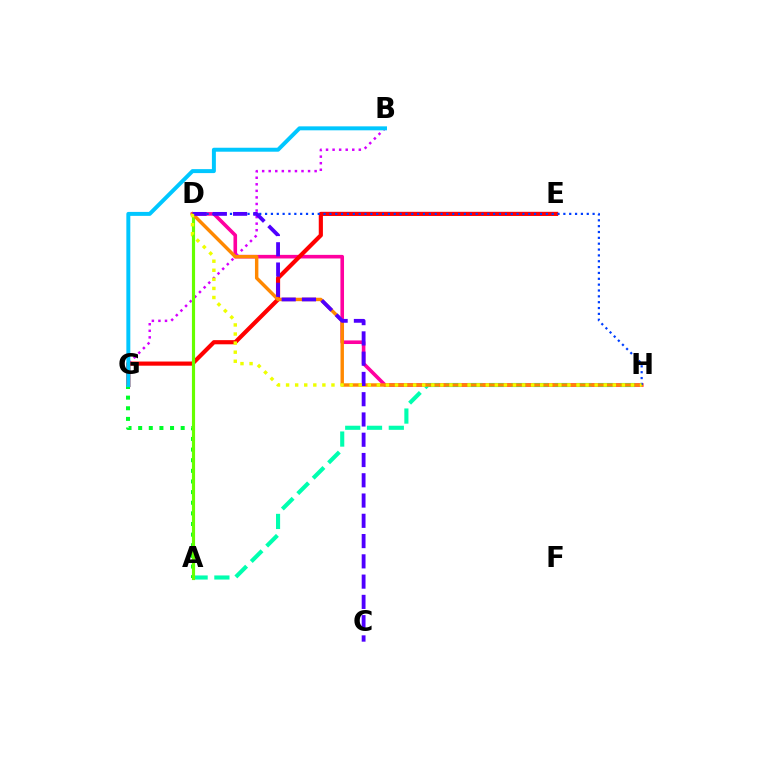{('D', 'H'): [{'color': '#ff00a0', 'line_style': 'solid', 'thickness': 2.59}, {'color': '#ff8800', 'line_style': 'solid', 'thickness': 2.47}, {'color': '#003fff', 'line_style': 'dotted', 'thickness': 1.59}, {'color': '#eeff00', 'line_style': 'dotted', 'thickness': 2.47}], ('B', 'G'): [{'color': '#d600ff', 'line_style': 'dotted', 'thickness': 1.78}, {'color': '#00c7ff', 'line_style': 'solid', 'thickness': 2.85}], ('E', 'G'): [{'color': '#ff0000', 'line_style': 'solid', 'thickness': 2.99}], ('A', 'H'): [{'color': '#00ffaf', 'line_style': 'dashed', 'thickness': 2.96}], ('A', 'G'): [{'color': '#00ff27', 'line_style': 'dotted', 'thickness': 2.89}], ('A', 'D'): [{'color': '#66ff00', 'line_style': 'solid', 'thickness': 2.27}], ('C', 'D'): [{'color': '#4f00ff', 'line_style': 'dashed', 'thickness': 2.75}]}